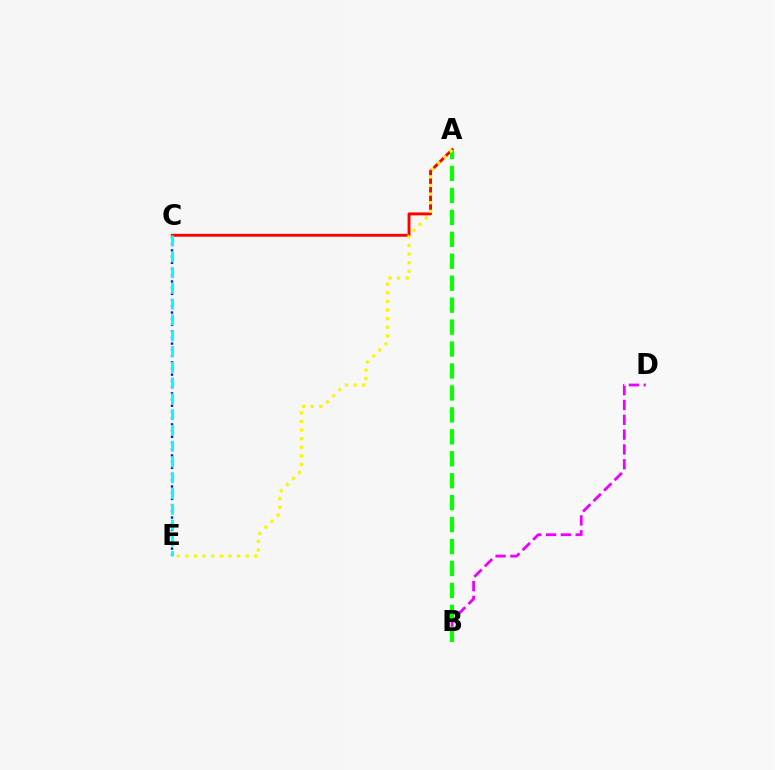{('A', 'C'): [{'color': '#ff0000', 'line_style': 'solid', 'thickness': 2.09}], ('B', 'D'): [{'color': '#ee00ff', 'line_style': 'dashed', 'thickness': 2.01}], ('A', 'B'): [{'color': '#08ff00', 'line_style': 'dashed', 'thickness': 2.98}], ('C', 'E'): [{'color': '#0010ff', 'line_style': 'dotted', 'thickness': 1.69}, {'color': '#00fff6', 'line_style': 'dashed', 'thickness': 2.14}], ('A', 'E'): [{'color': '#fcf500', 'line_style': 'dotted', 'thickness': 2.34}]}